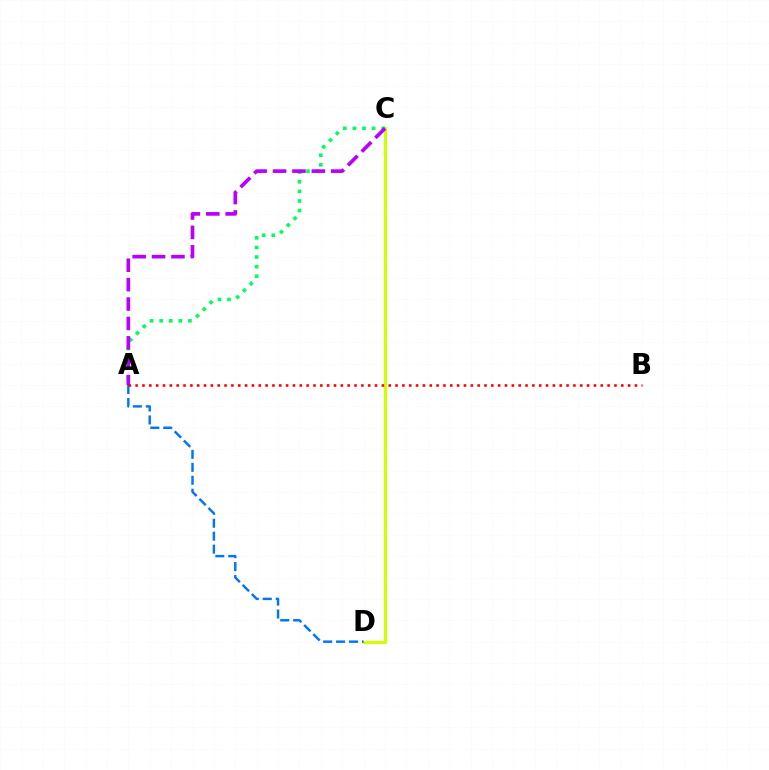{('C', 'D'): [{'color': '#d1ff00', 'line_style': 'solid', 'thickness': 2.31}], ('A', 'C'): [{'color': '#00ff5c', 'line_style': 'dotted', 'thickness': 2.61}, {'color': '#b900ff', 'line_style': 'dashed', 'thickness': 2.64}], ('A', 'D'): [{'color': '#0074ff', 'line_style': 'dashed', 'thickness': 1.76}], ('A', 'B'): [{'color': '#ff0000', 'line_style': 'dotted', 'thickness': 1.86}]}